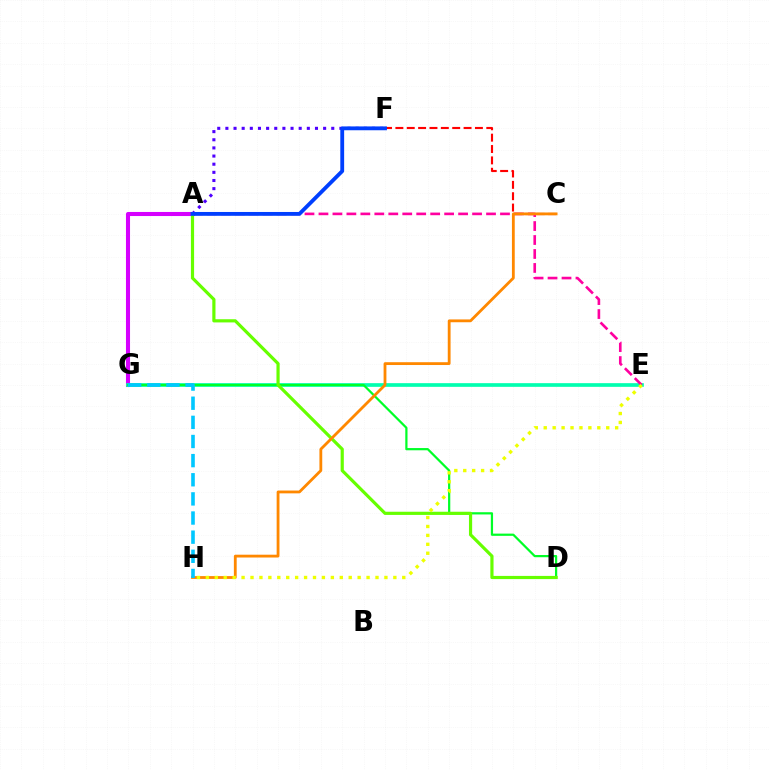{('A', 'G'): [{'color': '#d600ff', 'line_style': 'solid', 'thickness': 2.93}], ('A', 'F'): [{'color': '#4f00ff', 'line_style': 'dotted', 'thickness': 2.21}, {'color': '#003fff', 'line_style': 'solid', 'thickness': 2.76}], ('E', 'G'): [{'color': '#00ffaf', 'line_style': 'solid', 'thickness': 2.64}], ('A', 'E'): [{'color': '#ff00a0', 'line_style': 'dashed', 'thickness': 1.9}], ('D', 'G'): [{'color': '#00ff27', 'line_style': 'solid', 'thickness': 1.6}], ('C', 'F'): [{'color': '#ff0000', 'line_style': 'dashed', 'thickness': 1.54}], ('A', 'D'): [{'color': '#66ff00', 'line_style': 'solid', 'thickness': 2.29}], ('C', 'H'): [{'color': '#ff8800', 'line_style': 'solid', 'thickness': 2.03}], ('E', 'H'): [{'color': '#eeff00', 'line_style': 'dotted', 'thickness': 2.43}], ('G', 'H'): [{'color': '#00c7ff', 'line_style': 'dashed', 'thickness': 2.6}]}